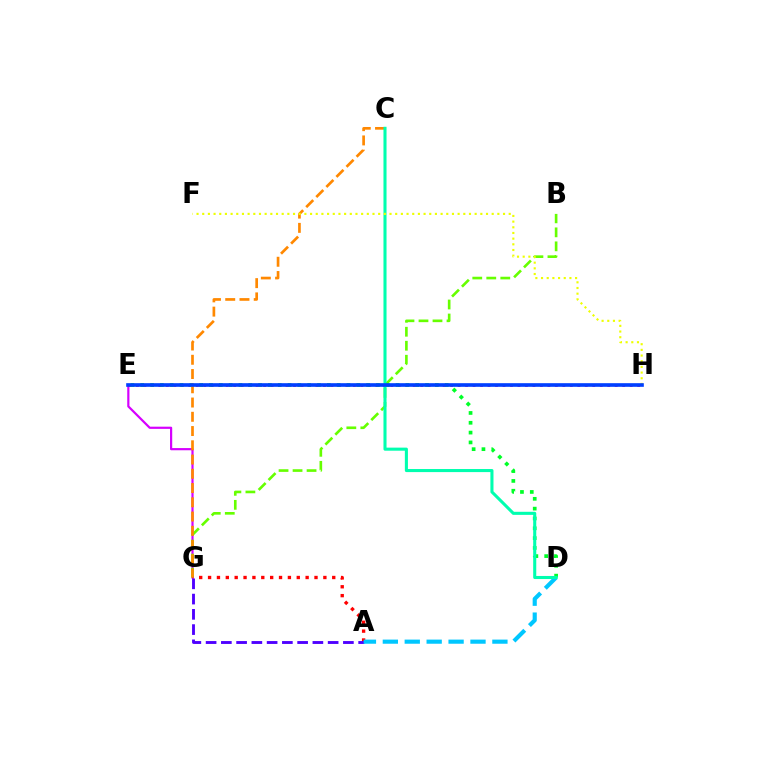{('E', 'G'): [{'color': '#d600ff', 'line_style': 'solid', 'thickness': 1.58}], ('B', 'G'): [{'color': '#66ff00', 'line_style': 'dashed', 'thickness': 1.9}], ('A', 'G'): [{'color': '#ff0000', 'line_style': 'dotted', 'thickness': 2.41}, {'color': '#4f00ff', 'line_style': 'dashed', 'thickness': 2.07}], ('E', 'H'): [{'color': '#ff00a0', 'line_style': 'dotted', 'thickness': 2.03}, {'color': '#003fff', 'line_style': 'solid', 'thickness': 2.62}], ('A', 'D'): [{'color': '#00c7ff', 'line_style': 'dashed', 'thickness': 2.98}], ('D', 'E'): [{'color': '#00ff27', 'line_style': 'dotted', 'thickness': 2.67}], ('C', 'G'): [{'color': '#ff8800', 'line_style': 'dashed', 'thickness': 1.94}], ('C', 'D'): [{'color': '#00ffaf', 'line_style': 'solid', 'thickness': 2.21}], ('F', 'H'): [{'color': '#eeff00', 'line_style': 'dotted', 'thickness': 1.54}]}